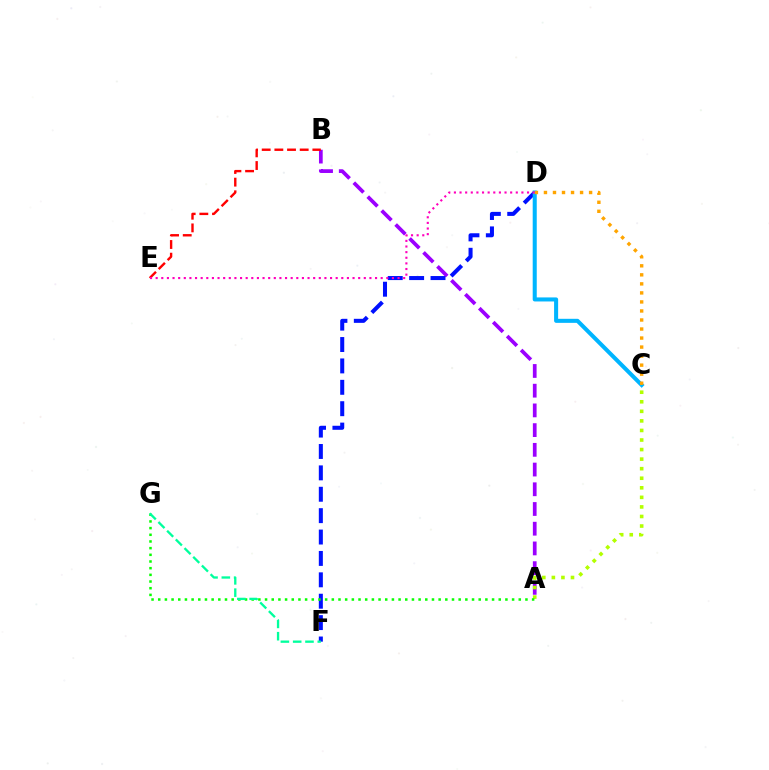{('A', 'B'): [{'color': '#9b00ff', 'line_style': 'dashed', 'thickness': 2.68}], ('A', 'C'): [{'color': '#b3ff00', 'line_style': 'dotted', 'thickness': 2.6}], ('D', 'F'): [{'color': '#0010ff', 'line_style': 'dashed', 'thickness': 2.91}], ('B', 'E'): [{'color': '#ff0000', 'line_style': 'dashed', 'thickness': 1.72}], ('C', 'D'): [{'color': '#00b5ff', 'line_style': 'solid', 'thickness': 2.91}, {'color': '#ffa500', 'line_style': 'dotted', 'thickness': 2.45}], ('A', 'G'): [{'color': '#08ff00', 'line_style': 'dotted', 'thickness': 1.81}], ('D', 'E'): [{'color': '#ff00bd', 'line_style': 'dotted', 'thickness': 1.53}], ('F', 'G'): [{'color': '#00ff9d', 'line_style': 'dashed', 'thickness': 1.67}]}